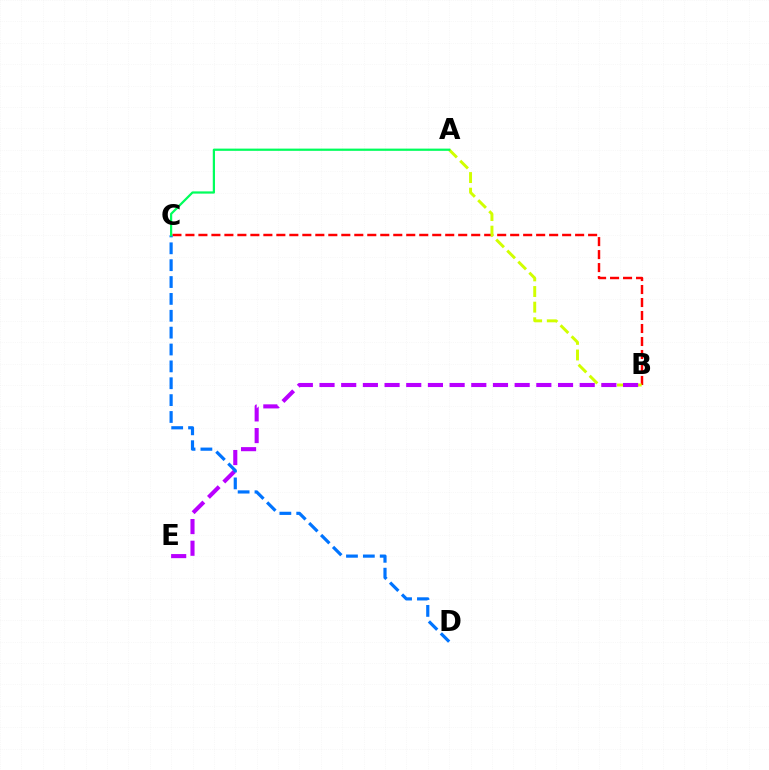{('B', 'C'): [{'color': '#ff0000', 'line_style': 'dashed', 'thickness': 1.76}], ('A', 'B'): [{'color': '#d1ff00', 'line_style': 'dashed', 'thickness': 2.12}], ('B', 'E'): [{'color': '#b900ff', 'line_style': 'dashed', 'thickness': 2.95}], ('C', 'D'): [{'color': '#0074ff', 'line_style': 'dashed', 'thickness': 2.29}], ('A', 'C'): [{'color': '#00ff5c', 'line_style': 'solid', 'thickness': 1.61}]}